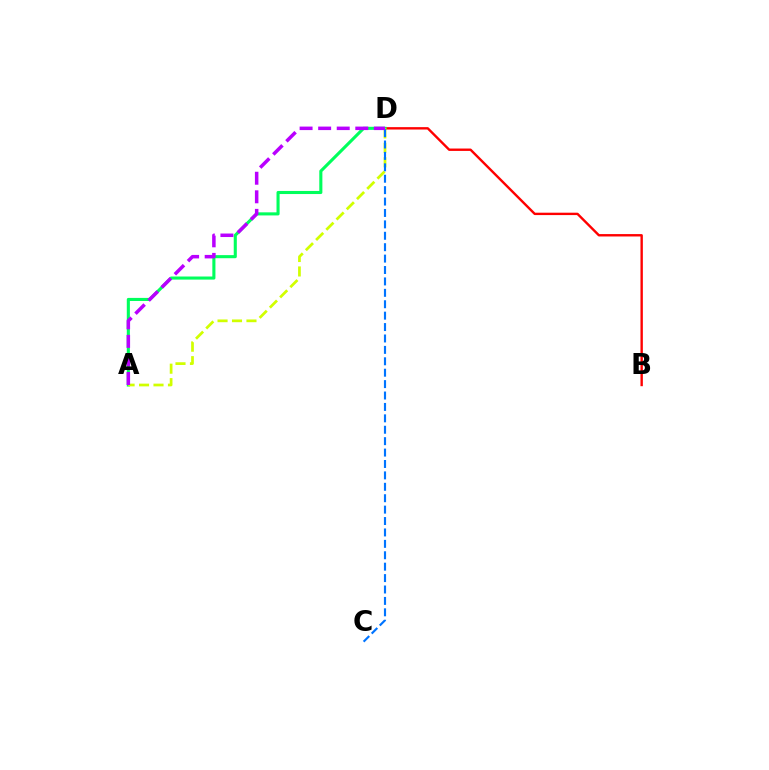{('B', 'D'): [{'color': '#ff0000', 'line_style': 'solid', 'thickness': 1.72}], ('A', 'D'): [{'color': '#00ff5c', 'line_style': 'solid', 'thickness': 2.22}, {'color': '#d1ff00', 'line_style': 'dashed', 'thickness': 1.96}, {'color': '#b900ff', 'line_style': 'dashed', 'thickness': 2.52}], ('C', 'D'): [{'color': '#0074ff', 'line_style': 'dashed', 'thickness': 1.55}]}